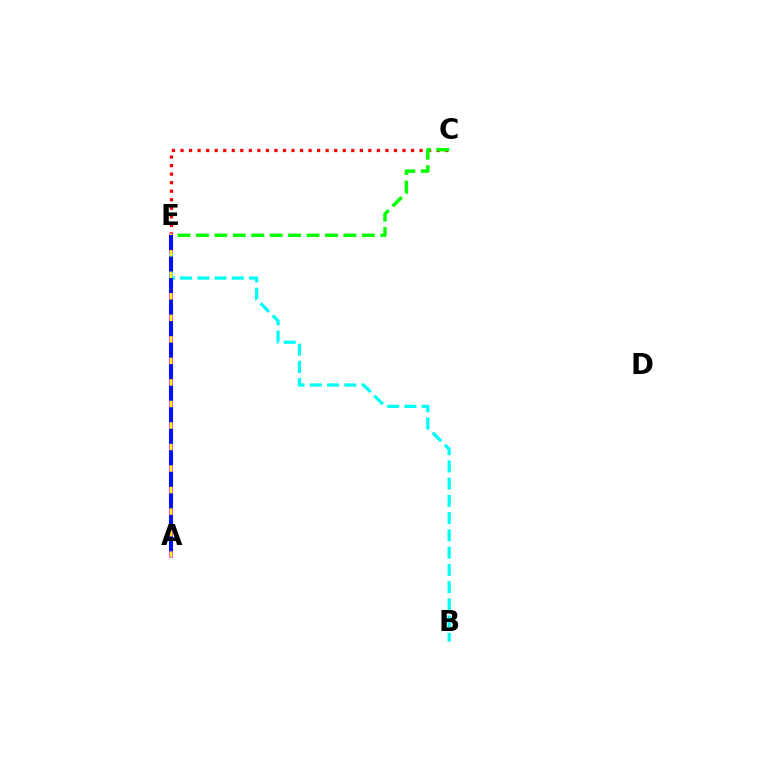{('C', 'E'): [{'color': '#ff0000', 'line_style': 'dotted', 'thickness': 2.32}, {'color': '#08ff00', 'line_style': 'dashed', 'thickness': 2.5}], ('A', 'E'): [{'color': '#ee00ff', 'line_style': 'solid', 'thickness': 2.59}, {'color': '#fcf500', 'line_style': 'solid', 'thickness': 1.8}, {'color': '#0010ff', 'line_style': 'dashed', 'thickness': 2.92}], ('B', 'E'): [{'color': '#00fff6', 'line_style': 'dashed', 'thickness': 2.34}]}